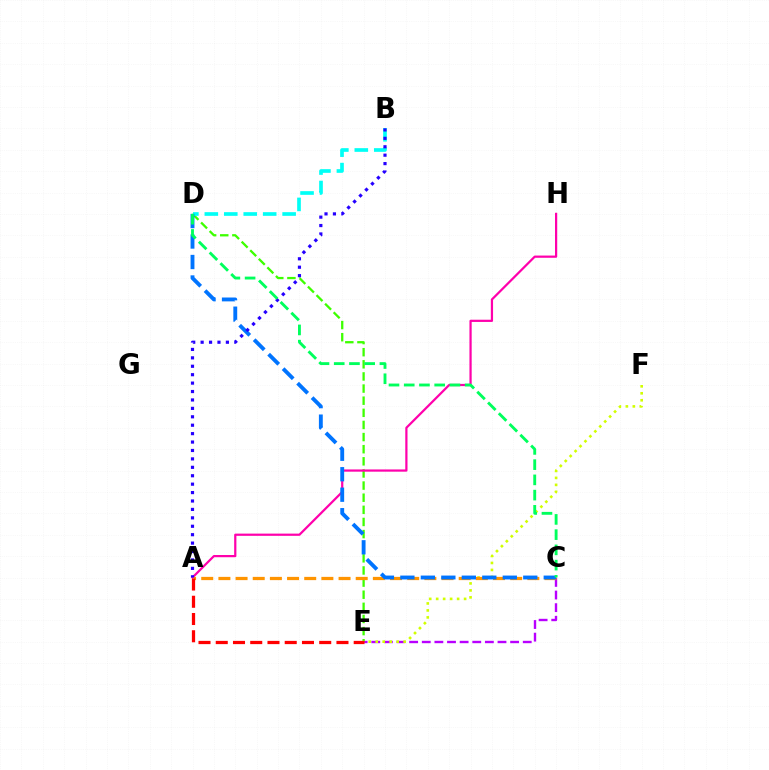{('C', 'E'): [{'color': '#b900ff', 'line_style': 'dashed', 'thickness': 1.71}], ('D', 'E'): [{'color': '#3dff00', 'line_style': 'dashed', 'thickness': 1.65}], ('B', 'D'): [{'color': '#00fff6', 'line_style': 'dashed', 'thickness': 2.64}], ('E', 'F'): [{'color': '#d1ff00', 'line_style': 'dotted', 'thickness': 1.9}], ('A', 'H'): [{'color': '#ff00ac', 'line_style': 'solid', 'thickness': 1.6}], ('A', 'C'): [{'color': '#ff9400', 'line_style': 'dashed', 'thickness': 2.33}], ('C', 'D'): [{'color': '#0074ff', 'line_style': 'dashed', 'thickness': 2.78}, {'color': '#00ff5c', 'line_style': 'dashed', 'thickness': 2.07}], ('A', 'B'): [{'color': '#2500ff', 'line_style': 'dotted', 'thickness': 2.29}], ('A', 'E'): [{'color': '#ff0000', 'line_style': 'dashed', 'thickness': 2.34}]}